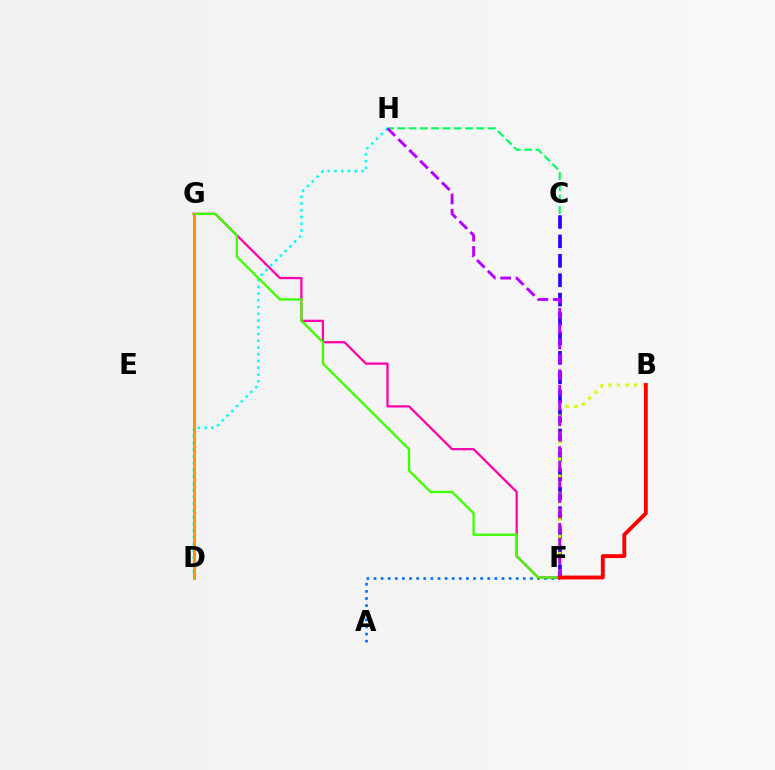{('A', 'F'): [{'color': '#0074ff', 'line_style': 'dotted', 'thickness': 1.93}], ('C', 'F'): [{'color': '#2500ff', 'line_style': 'dashed', 'thickness': 2.64}], ('D', 'H'): [{'color': '#00fff6', 'line_style': 'dotted', 'thickness': 1.83}], ('F', 'G'): [{'color': '#ff00ac', 'line_style': 'solid', 'thickness': 1.62}, {'color': '#3dff00', 'line_style': 'solid', 'thickness': 1.67}], ('D', 'G'): [{'color': '#ff9400', 'line_style': 'solid', 'thickness': 2.17}], ('B', 'F'): [{'color': '#d1ff00', 'line_style': 'dotted', 'thickness': 2.33}, {'color': '#ff0000', 'line_style': 'solid', 'thickness': 2.79}], ('C', 'H'): [{'color': '#00ff5c', 'line_style': 'dashed', 'thickness': 1.54}], ('F', 'H'): [{'color': '#b900ff', 'line_style': 'dashed', 'thickness': 2.09}]}